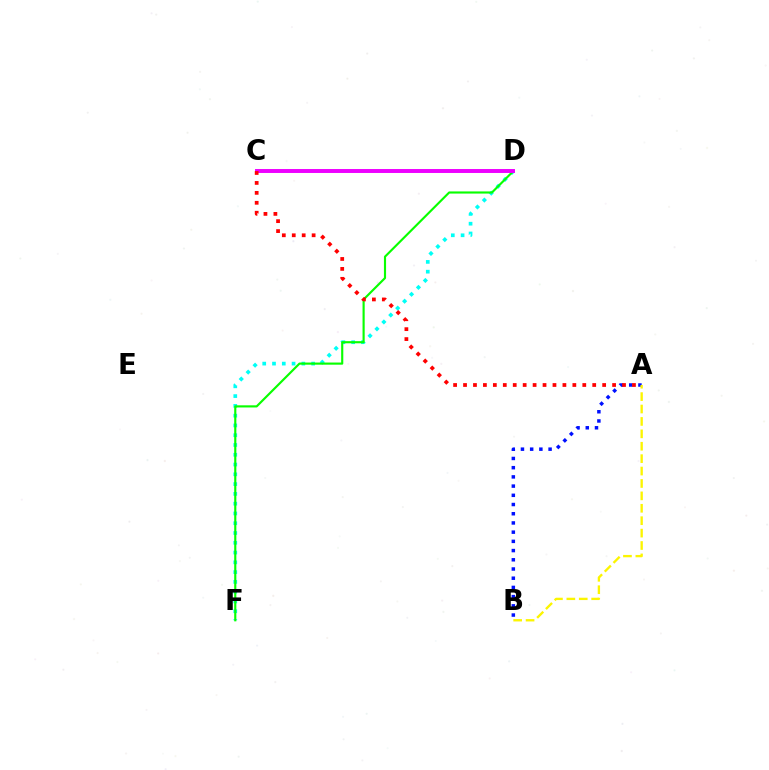{('A', 'B'): [{'color': '#0010ff', 'line_style': 'dotted', 'thickness': 2.5}, {'color': '#fcf500', 'line_style': 'dashed', 'thickness': 1.69}], ('D', 'F'): [{'color': '#00fff6', 'line_style': 'dotted', 'thickness': 2.66}, {'color': '#08ff00', 'line_style': 'solid', 'thickness': 1.54}], ('C', 'D'): [{'color': '#ee00ff', 'line_style': 'solid', 'thickness': 2.84}], ('A', 'C'): [{'color': '#ff0000', 'line_style': 'dotted', 'thickness': 2.7}]}